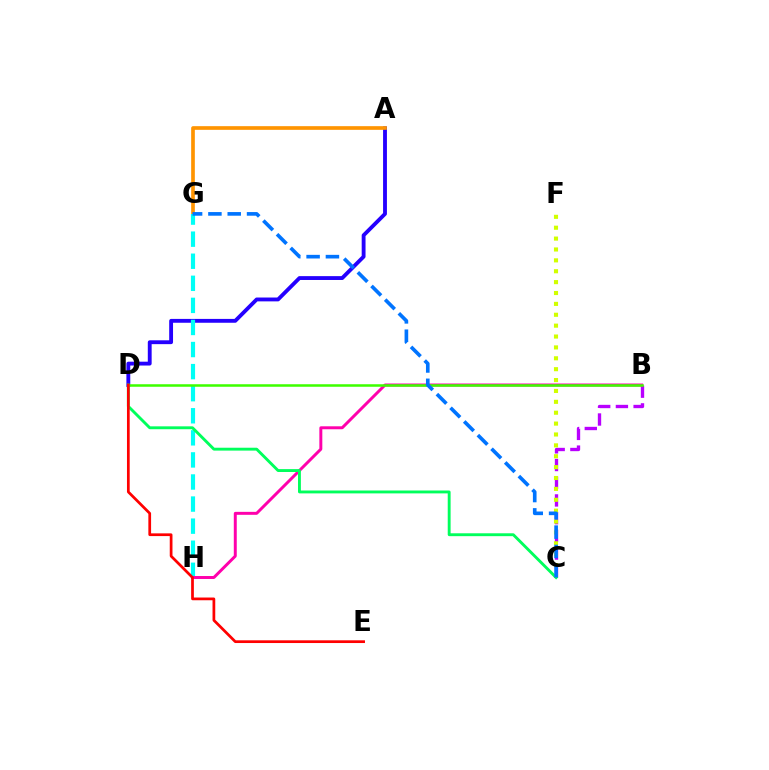{('A', 'D'): [{'color': '#2500ff', 'line_style': 'solid', 'thickness': 2.77}], ('A', 'G'): [{'color': '#ff9400', 'line_style': 'solid', 'thickness': 2.64}], ('G', 'H'): [{'color': '#00fff6', 'line_style': 'dashed', 'thickness': 3.0}], ('B', 'C'): [{'color': '#b900ff', 'line_style': 'dashed', 'thickness': 2.41}], ('C', 'F'): [{'color': '#d1ff00', 'line_style': 'dotted', 'thickness': 2.96}], ('B', 'H'): [{'color': '#ff00ac', 'line_style': 'solid', 'thickness': 2.13}], ('C', 'D'): [{'color': '#00ff5c', 'line_style': 'solid', 'thickness': 2.08}], ('B', 'D'): [{'color': '#3dff00', 'line_style': 'solid', 'thickness': 1.81}], ('D', 'E'): [{'color': '#ff0000', 'line_style': 'solid', 'thickness': 1.96}], ('C', 'G'): [{'color': '#0074ff', 'line_style': 'dashed', 'thickness': 2.62}]}